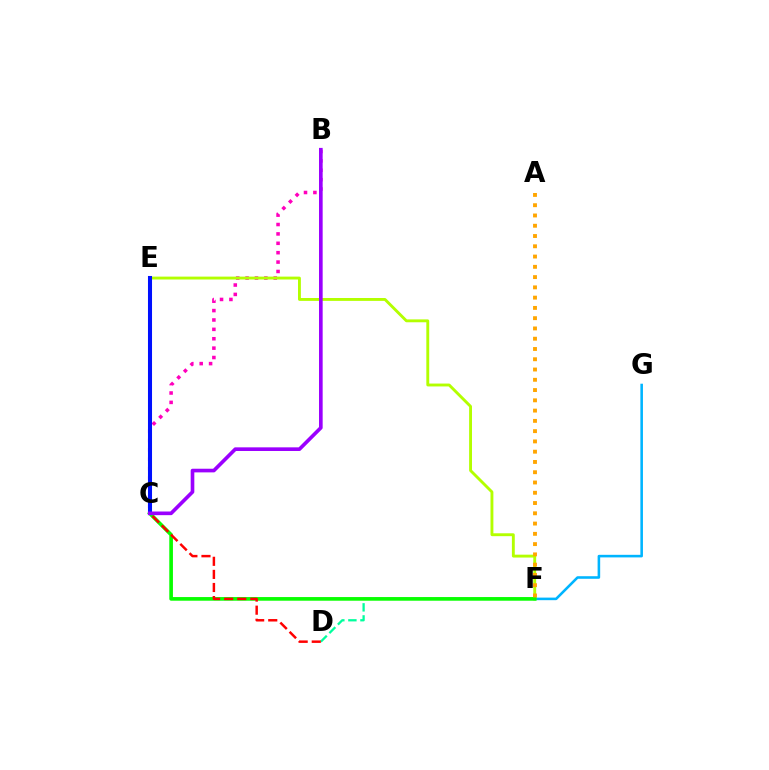{('B', 'C'): [{'color': '#ff00bd', 'line_style': 'dotted', 'thickness': 2.55}, {'color': '#9b00ff', 'line_style': 'solid', 'thickness': 2.63}], ('F', 'G'): [{'color': '#00b5ff', 'line_style': 'solid', 'thickness': 1.85}], ('D', 'F'): [{'color': '#00ff9d', 'line_style': 'dashed', 'thickness': 1.64}], ('E', 'F'): [{'color': '#b3ff00', 'line_style': 'solid', 'thickness': 2.07}], ('C', 'F'): [{'color': '#08ff00', 'line_style': 'solid', 'thickness': 2.63}], ('C', 'E'): [{'color': '#0010ff', 'line_style': 'solid', 'thickness': 2.92}], ('C', 'D'): [{'color': '#ff0000', 'line_style': 'dashed', 'thickness': 1.78}], ('A', 'F'): [{'color': '#ffa500', 'line_style': 'dotted', 'thickness': 2.79}]}